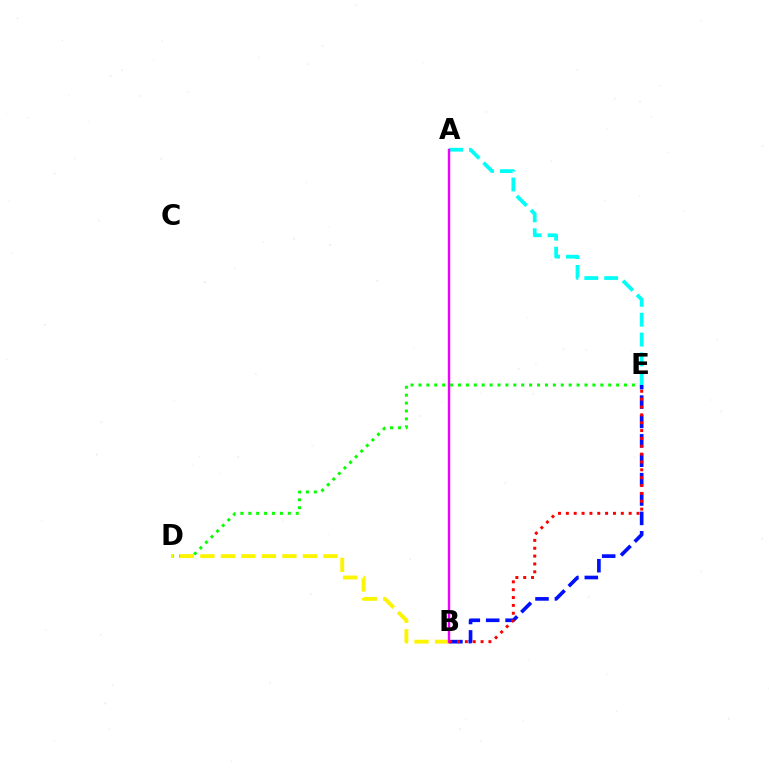{('D', 'E'): [{'color': '#08ff00', 'line_style': 'dotted', 'thickness': 2.15}], ('B', 'D'): [{'color': '#fcf500', 'line_style': 'dashed', 'thickness': 2.79}], ('A', 'E'): [{'color': '#00fff6', 'line_style': 'dashed', 'thickness': 2.7}], ('B', 'E'): [{'color': '#0010ff', 'line_style': 'dashed', 'thickness': 2.63}, {'color': '#ff0000', 'line_style': 'dotted', 'thickness': 2.13}], ('A', 'B'): [{'color': '#ee00ff', 'line_style': 'solid', 'thickness': 1.73}]}